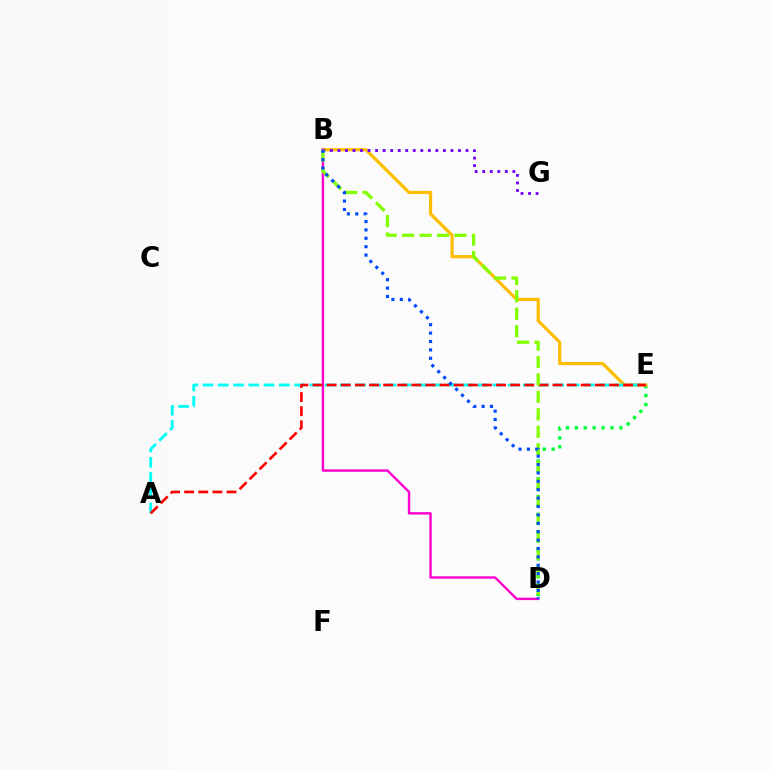{('D', 'E'): [{'color': '#00ff39', 'line_style': 'dotted', 'thickness': 2.42}], ('B', 'E'): [{'color': '#ffbd00', 'line_style': 'solid', 'thickness': 2.31}], ('A', 'E'): [{'color': '#00fff6', 'line_style': 'dashed', 'thickness': 2.07}, {'color': '#ff0000', 'line_style': 'dashed', 'thickness': 1.92}], ('B', 'D'): [{'color': '#ff00cf', 'line_style': 'solid', 'thickness': 1.74}, {'color': '#84ff00', 'line_style': 'dashed', 'thickness': 2.37}, {'color': '#004bff', 'line_style': 'dotted', 'thickness': 2.28}], ('B', 'G'): [{'color': '#7200ff', 'line_style': 'dotted', 'thickness': 2.05}]}